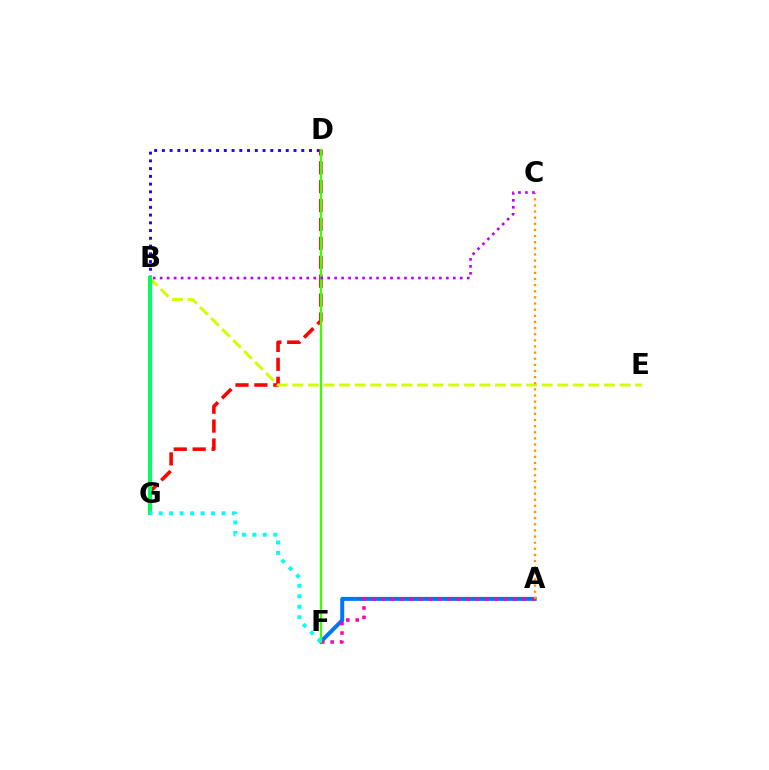{('B', 'D'): [{'color': '#2500ff', 'line_style': 'dotted', 'thickness': 2.1}], ('A', 'F'): [{'color': '#0074ff', 'line_style': 'solid', 'thickness': 2.87}, {'color': '#ff00ac', 'line_style': 'dotted', 'thickness': 2.56}], ('D', 'G'): [{'color': '#ff0000', 'line_style': 'dashed', 'thickness': 2.57}], ('B', 'E'): [{'color': '#d1ff00', 'line_style': 'dashed', 'thickness': 2.12}], ('D', 'F'): [{'color': '#3dff00', 'line_style': 'solid', 'thickness': 1.64}], ('A', 'C'): [{'color': '#ff9400', 'line_style': 'dotted', 'thickness': 1.67}], ('B', 'C'): [{'color': '#b900ff', 'line_style': 'dotted', 'thickness': 1.9}], ('B', 'G'): [{'color': '#00ff5c', 'line_style': 'solid', 'thickness': 2.87}], ('F', 'G'): [{'color': '#00fff6', 'line_style': 'dotted', 'thickness': 2.84}]}